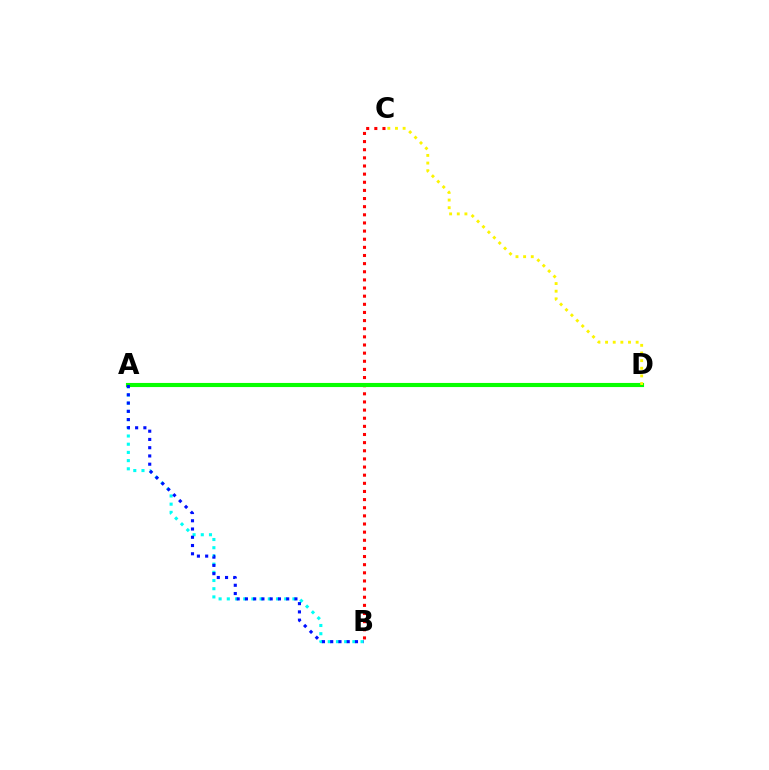{('B', 'C'): [{'color': '#ff0000', 'line_style': 'dotted', 'thickness': 2.21}], ('A', 'B'): [{'color': '#00fff6', 'line_style': 'dotted', 'thickness': 2.23}, {'color': '#0010ff', 'line_style': 'dotted', 'thickness': 2.24}], ('A', 'D'): [{'color': '#ee00ff', 'line_style': 'dashed', 'thickness': 1.93}, {'color': '#08ff00', 'line_style': 'solid', 'thickness': 2.96}], ('C', 'D'): [{'color': '#fcf500', 'line_style': 'dotted', 'thickness': 2.08}]}